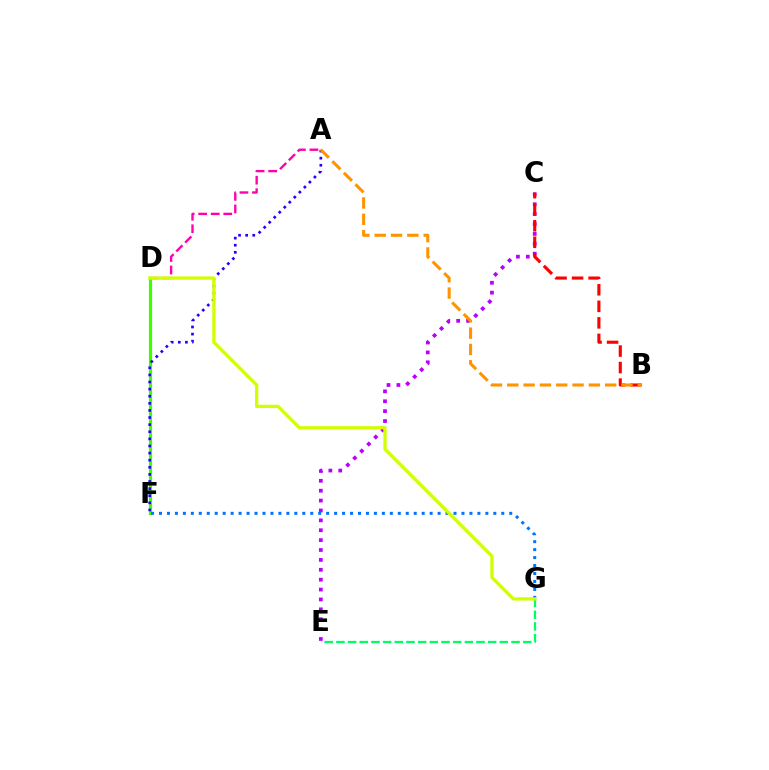{('A', 'D'): [{'color': '#ff00ac', 'line_style': 'dashed', 'thickness': 1.7}], ('D', 'F'): [{'color': '#3dff00', 'line_style': 'solid', 'thickness': 2.29}], ('C', 'E'): [{'color': '#b900ff', 'line_style': 'dotted', 'thickness': 2.69}], ('E', 'G'): [{'color': '#00fff6', 'line_style': 'dotted', 'thickness': 1.59}, {'color': '#00ff5c', 'line_style': 'dashed', 'thickness': 1.58}], ('A', 'F'): [{'color': '#2500ff', 'line_style': 'dotted', 'thickness': 1.93}], ('B', 'C'): [{'color': '#ff0000', 'line_style': 'dashed', 'thickness': 2.24}], ('A', 'B'): [{'color': '#ff9400', 'line_style': 'dashed', 'thickness': 2.22}], ('F', 'G'): [{'color': '#0074ff', 'line_style': 'dotted', 'thickness': 2.16}], ('D', 'G'): [{'color': '#d1ff00', 'line_style': 'solid', 'thickness': 2.36}]}